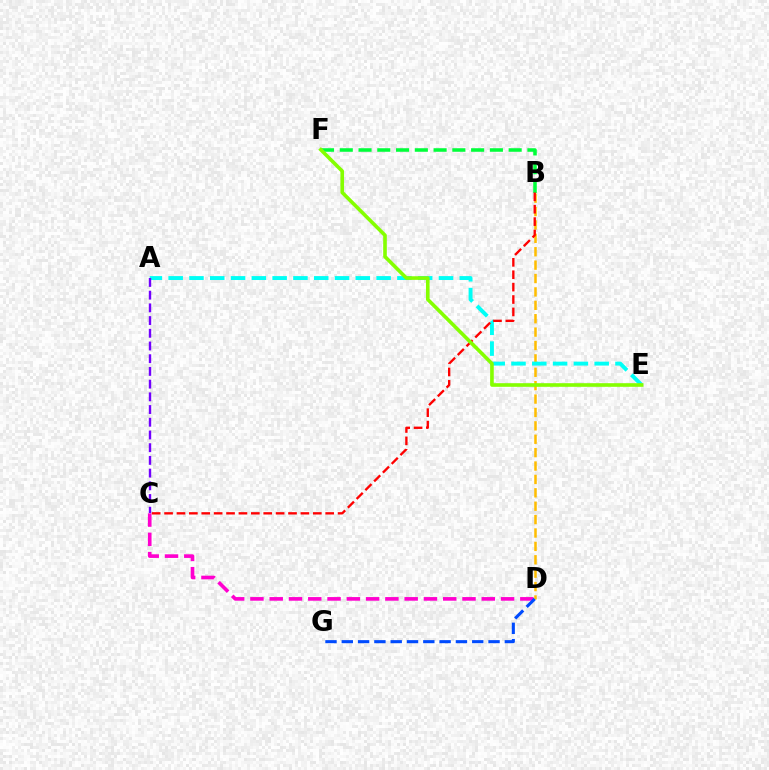{('B', 'D'): [{'color': '#ffbd00', 'line_style': 'dashed', 'thickness': 1.82}], ('B', 'F'): [{'color': '#00ff39', 'line_style': 'dashed', 'thickness': 2.55}], ('A', 'E'): [{'color': '#00fff6', 'line_style': 'dashed', 'thickness': 2.82}], ('C', 'D'): [{'color': '#ff00cf', 'line_style': 'dashed', 'thickness': 2.62}], ('D', 'G'): [{'color': '#004bff', 'line_style': 'dashed', 'thickness': 2.22}], ('A', 'C'): [{'color': '#7200ff', 'line_style': 'dashed', 'thickness': 1.73}], ('B', 'C'): [{'color': '#ff0000', 'line_style': 'dashed', 'thickness': 1.68}], ('E', 'F'): [{'color': '#84ff00', 'line_style': 'solid', 'thickness': 2.6}]}